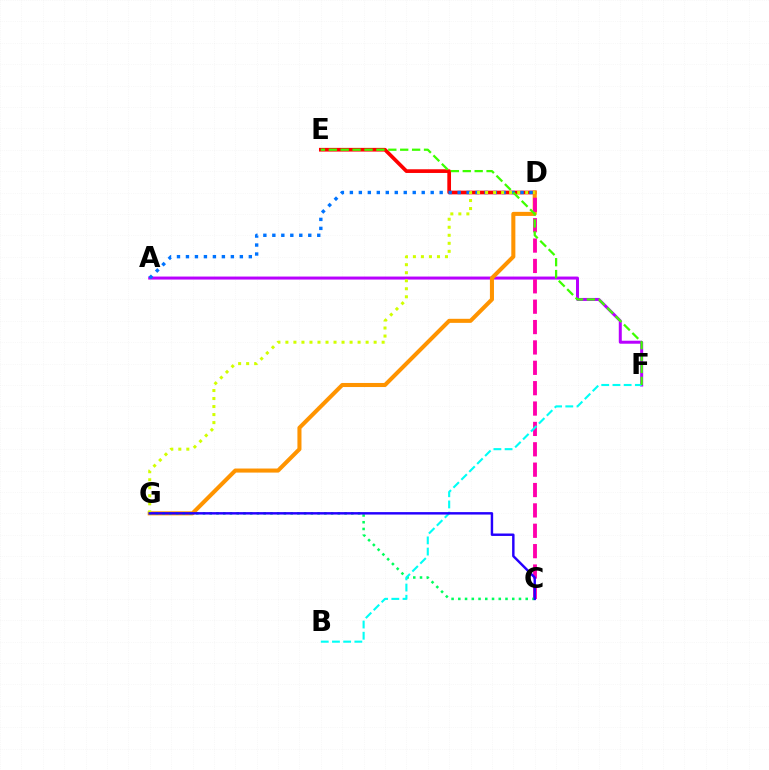{('A', 'F'): [{'color': '#b900ff', 'line_style': 'solid', 'thickness': 2.16}], ('D', 'E'): [{'color': '#ff0000', 'line_style': 'solid', 'thickness': 2.66}], ('D', 'G'): [{'color': '#ff9400', 'line_style': 'solid', 'thickness': 2.92}, {'color': '#d1ff00', 'line_style': 'dotted', 'thickness': 2.18}], ('A', 'D'): [{'color': '#0074ff', 'line_style': 'dotted', 'thickness': 2.44}], ('C', 'D'): [{'color': '#ff00ac', 'line_style': 'dashed', 'thickness': 2.77}], ('C', 'G'): [{'color': '#00ff5c', 'line_style': 'dotted', 'thickness': 1.83}, {'color': '#2500ff', 'line_style': 'solid', 'thickness': 1.76}], ('B', 'F'): [{'color': '#00fff6', 'line_style': 'dashed', 'thickness': 1.52}], ('E', 'F'): [{'color': '#3dff00', 'line_style': 'dashed', 'thickness': 1.62}]}